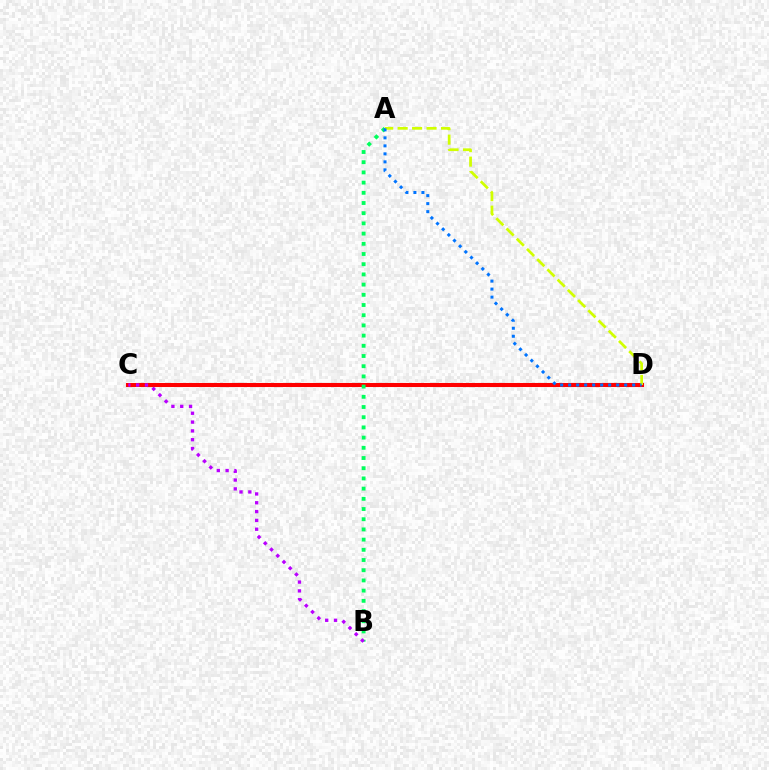{('C', 'D'): [{'color': '#ff0000', 'line_style': 'solid', 'thickness': 2.93}], ('A', 'B'): [{'color': '#00ff5c', 'line_style': 'dotted', 'thickness': 2.77}], ('A', 'D'): [{'color': '#d1ff00', 'line_style': 'dashed', 'thickness': 1.96}, {'color': '#0074ff', 'line_style': 'dotted', 'thickness': 2.17}], ('B', 'C'): [{'color': '#b900ff', 'line_style': 'dotted', 'thickness': 2.4}]}